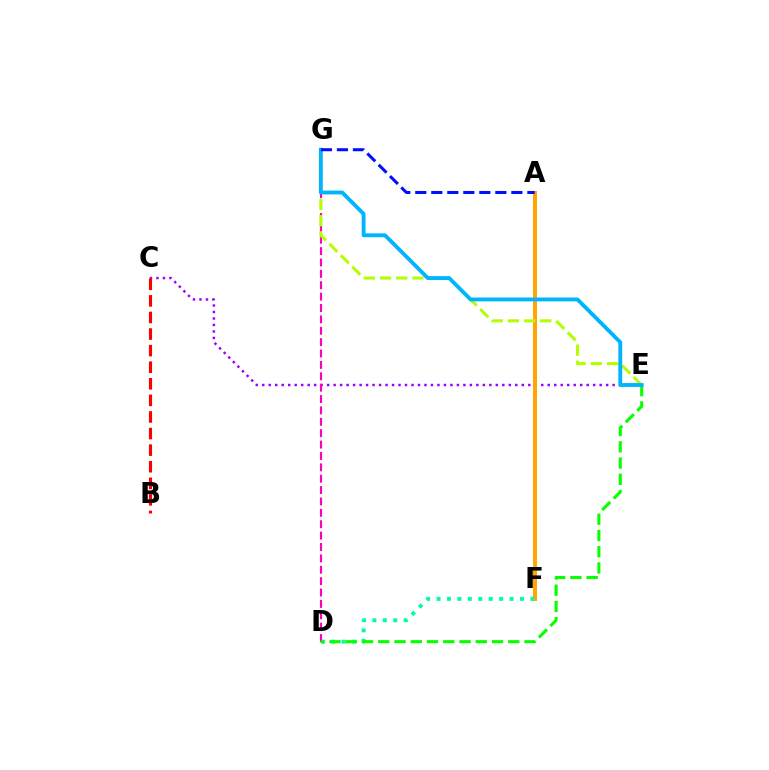{('C', 'E'): [{'color': '#9b00ff', 'line_style': 'dotted', 'thickness': 1.76}], ('A', 'F'): [{'color': '#ffa500', 'line_style': 'solid', 'thickness': 2.87}], ('D', 'F'): [{'color': '#00ff9d', 'line_style': 'dotted', 'thickness': 2.83}], ('D', 'G'): [{'color': '#ff00bd', 'line_style': 'dashed', 'thickness': 1.55}], ('E', 'G'): [{'color': '#b3ff00', 'line_style': 'dashed', 'thickness': 2.2}, {'color': '#00b5ff', 'line_style': 'solid', 'thickness': 2.78}], ('B', 'C'): [{'color': '#ff0000', 'line_style': 'dashed', 'thickness': 2.25}], ('D', 'E'): [{'color': '#08ff00', 'line_style': 'dashed', 'thickness': 2.21}], ('A', 'G'): [{'color': '#0010ff', 'line_style': 'dashed', 'thickness': 2.18}]}